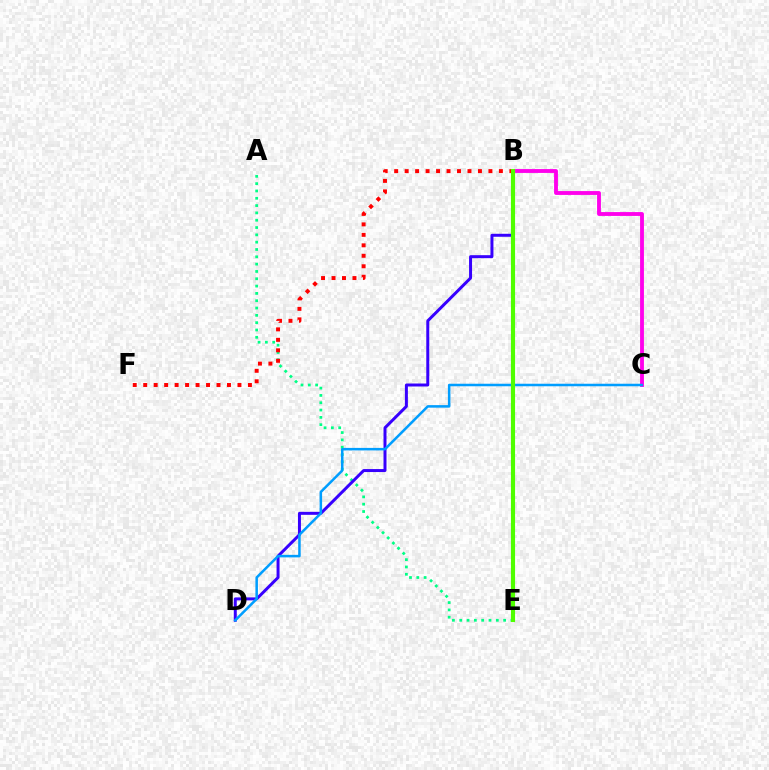{('A', 'E'): [{'color': '#00ff86', 'line_style': 'dotted', 'thickness': 1.99}], ('B', 'D'): [{'color': '#3700ff', 'line_style': 'solid', 'thickness': 2.15}], ('B', 'E'): [{'color': '#ffd500', 'line_style': 'solid', 'thickness': 1.86}, {'color': '#4fff00', 'line_style': 'solid', 'thickness': 2.98}], ('B', 'C'): [{'color': '#ff00ed', 'line_style': 'solid', 'thickness': 2.77}], ('C', 'D'): [{'color': '#009eff', 'line_style': 'solid', 'thickness': 1.82}], ('B', 'F'): [{'color': '#ff0000', 'line_style': 'dotted', 'thickness': 2.85}]}